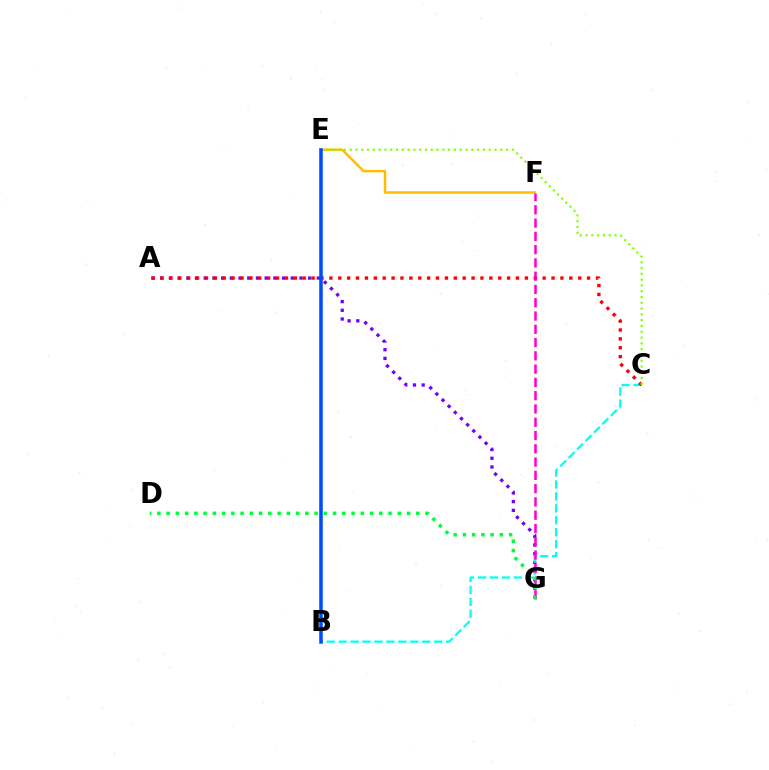{('A', 'G'): [{'color': '#7200ff', 'line_style': 'dotted', 'thickness': 2.37}], ('B', 'C'): [{'color': '#00fff6', 'line_style': 'dashed', 'thickness': 1.62}], ('A', 'C'): [{'color': '#ff0000', 'line_style': 'dotted', 'thickness': 2.41}], ('E', 'F'): [{'color': '#ffbd00', 'line_style': 'solid', 'thickness': 1.77}], ('C', 'E'): [{'color': '#84ff00', 'line_style': 'dotted', 'thickness': 1.57}], ('F', 'G'): [{'color': '#ff00cf', 'line_style': 'dashed', 'thickness': 1.8}], ('D', 'G'): [{'color': '#00ff39', 'line_style': 'dotted', 'thickness': 2.51}], ('B', 'E'): [{'color': '#004bff', 'line_style': 'solid', 'thickness': 2.54}]}